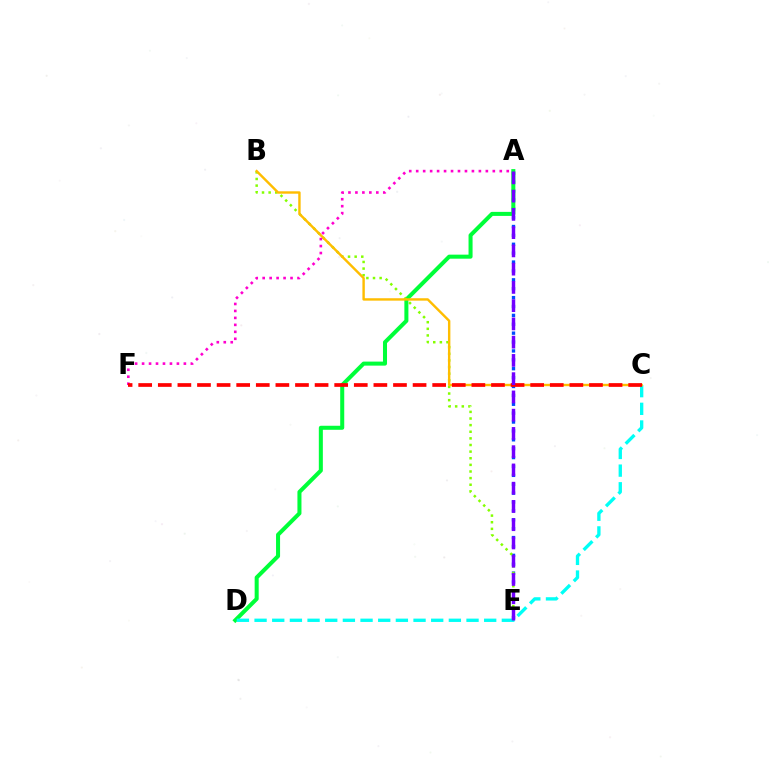{('A', 'E'): [{'color': '#004bff', 'line_style': 'dotted', 'thickness': 2.41}, {'color': '#7200ff', 'line_style': 'dashed', 'thickness': 2.48}], ('A', 'D'): [{'color': '#00ff39', 'line_style': 'solid', 'thickness': 2.9}], ('B', 'E'): [{'color': '#84ff00', 'line_style': 'dotted', 'thickness': 1.8}], ('C', 'D'): [{'color': '#00fff6', 'line_style': 'dashed', 'thickness': 2.4}], ('B', 'C'): [{'color': '#ffbd00', 'line_style': 'solid', 'thickness': 1.73}], ('A', 'F'): [{'color': '#ff00cf', 'line_style': 'dotted', 'thickness': 1.89}], ('C', 'F'): [{'color': '#ff0000', 'line_style': 'dashed', 'thickness': 2.66}]}